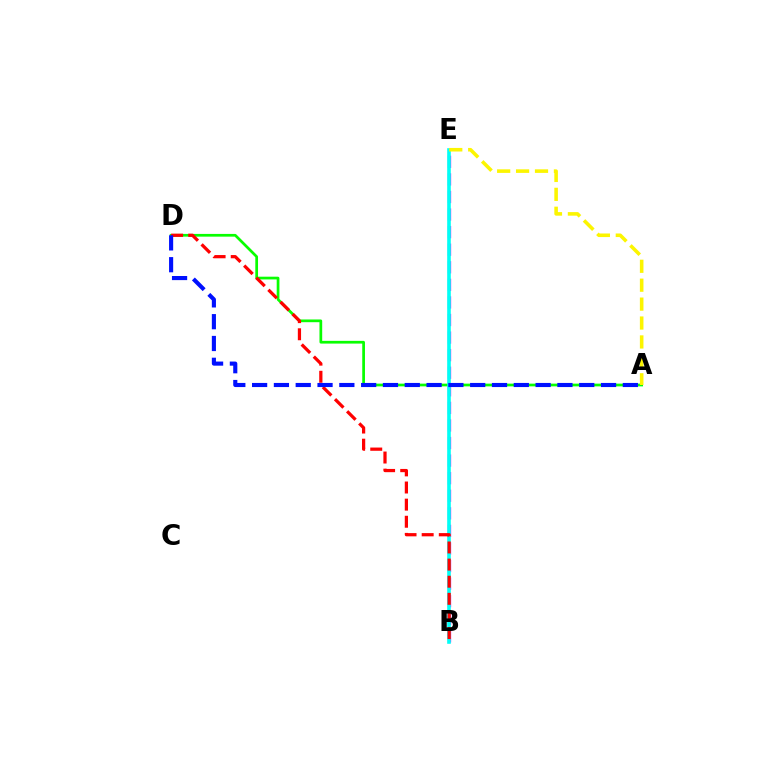{('A', 'D'): [{'color': '#08ff00', 'line_style': 'solid', 'thickness': 1.96}, {'color': '#0010ff', 'line_style': 'dashed', 'thickness': 2.96}], ('B', 'E'): [{'color': '#ee00ff', 'line_style': 'dashed', 'thickness': 2.39}, {'color': '#00fff6', 'line_style': 'solid', 'thickness': 2.6}], ('B', 'D'): [{'color': '#ff0000', 'line_style': 'dashed', 'thickness': 2.33}], ('A', 'E'): [{'color': '#fcf500', 'line_style': 'dashed', 'thickness': 2.57}]}